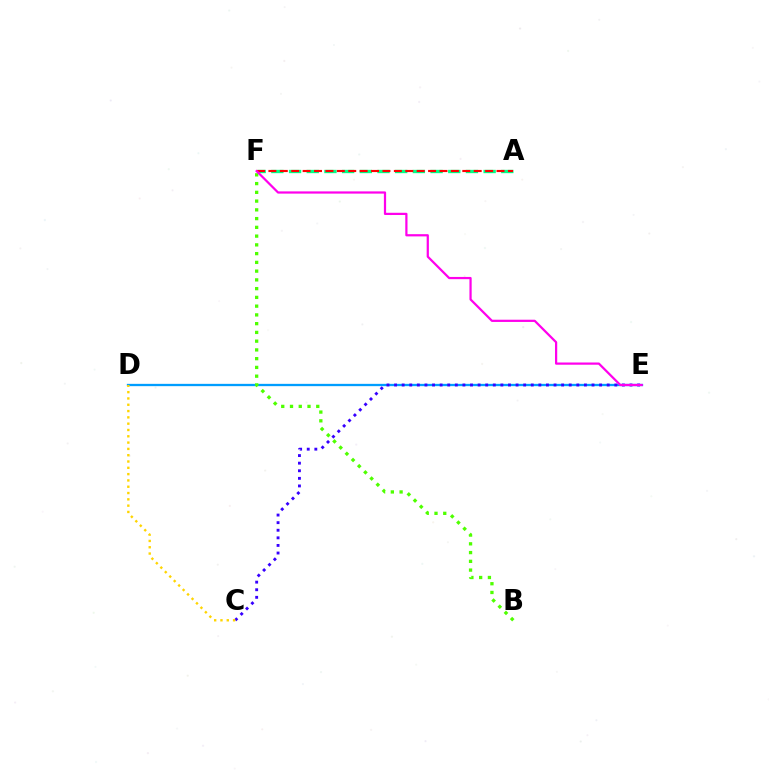{('D', 'E'): [{'color': '#009eff', 'line_style': 'solid', 'thickness': 1.66}], ('A', 'F'): [{'color': '#00ff86', 'line_style': 'dashed', 'thickness': 2.4}, {'color': '#ff0000', 'line_style': 'dashed', 'thickness': 1.55}], ('B', 'F'): [{'color': '#4fff00', 'line_style': 'dotted', 'thickness': 2.38}], ('C', 'E'): [{'color': '#3700ff', 'line_style': 'dotted', 'thickness': 2.06}], ('C', 'D'): [{'color': '#ffd500', 'line_style': 'dotted', 'thickness': 1.71}], ('E', 'F'): [{'color': '#ff00ed', 'line_style': 'solid', 'thickness': 1.6}]}